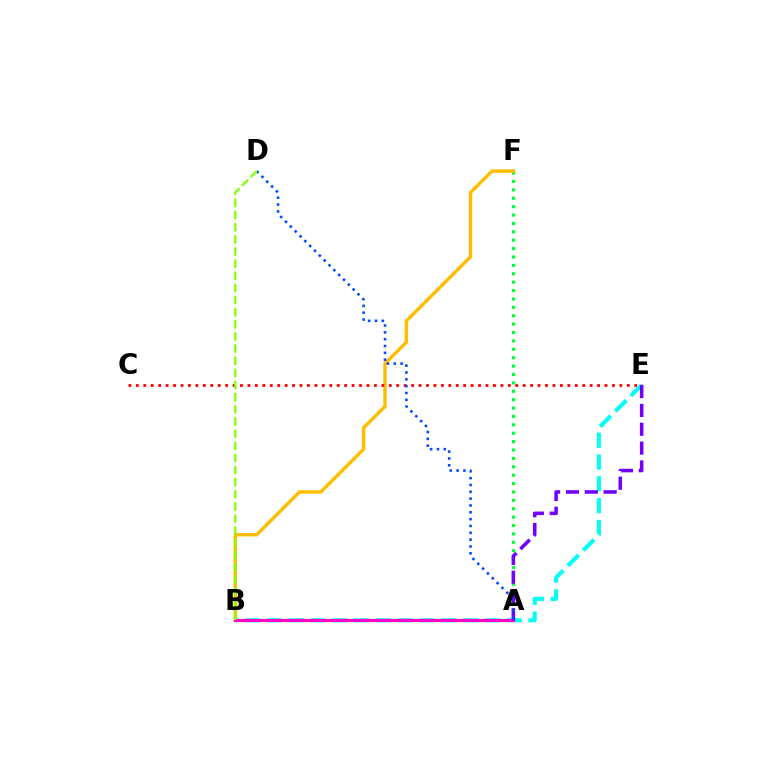{('A', 'F'): [{'color': '#00ff39', 'line_style': 'dotted', 'thickness': 2.28}], ('B', 'F'): [{'color': '#ffbd00', 'line_style': 'solid', 'thickness': 2.46}], ('C', 'E'): [{'color': '#ff0000', 'line_style': 'dotted', 'thickness': 2.02}], ('B', 'E'): [{'color': '#00fff6', 'line_style': 'dashed', 'thickness': 2.96}], ('A', 'B'): [{'color': '#ff00cf', 'line_style': 'solid', 'thickness': 2.23}], ('A', 'E'): [{'color': '#7200ff', 'line_style': 'dashed', 'thickness': 2.56}], ('A', 'D'): [{'color': '#004bff', 'line_style': 'dotted', 'thickness': 1.86}], ('B', 'D'): [{'color': '#84ff00', 'line_style': 'dashed', 'thickness': 1.65}]}